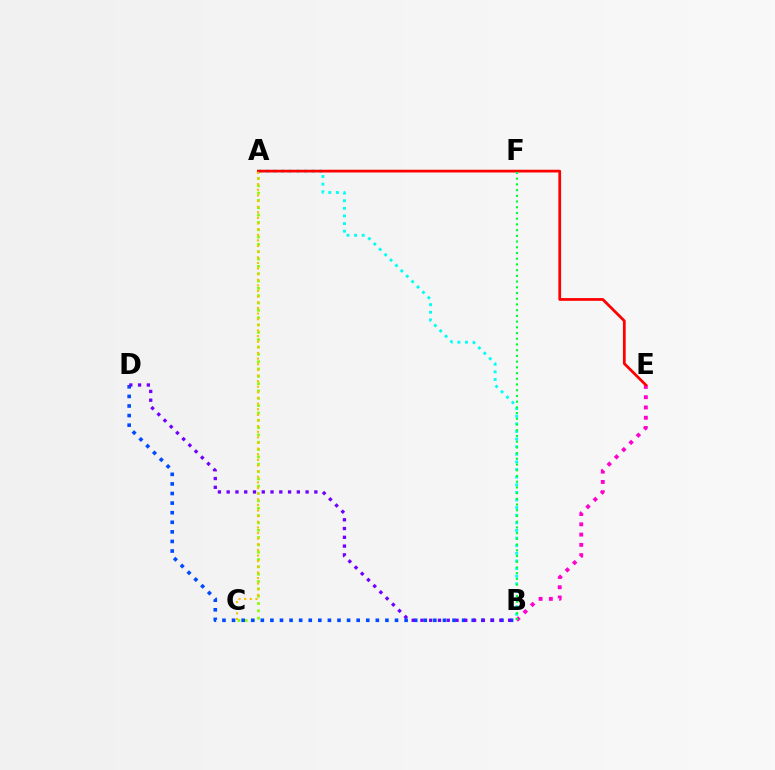{('B', 'E'): [{'color': '#ff00cf', 'line_style': 'dotted', 'thickness': 2.79}], ('A', 'C'): [{'color': '#84ff00', 'line_style': 'dotted', 'thickness': 1.99}, {'color': '#ffbd00', 'line_style': 'dotted', 'thickness': 1.53}], ('A', 'B'): [{'color': '#00fff6', 'line_style': 'dotted', 'thickness': 2.07}], ('A', 'E'): [{'color': '#ff0000', 'line_style': 'solid', 'thickness': 1.98}], ('B', 'D'): [{'color': '#004bff', 'line_style': 'dotted', 'thickness': 2.6}, {'color': '#7200ff', 'line_style': 'dotted', 'thickness': 2.38}], ('B', 'F'): [{'color': '#00ff39', 'line_style': 'dotted', 'thickness': 1.55}]}